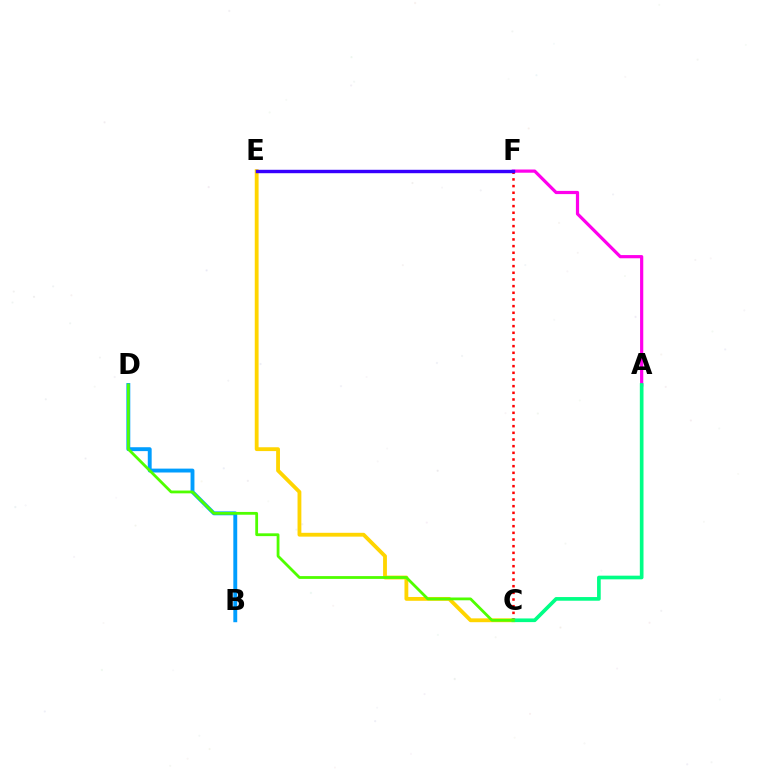{('A', 'F'): [{'color': '#ff00ed', 'line_style': 'solid', 'thickness': 2.31}], ('B', 'D'): [{'color': '#009eff', 'line_style': 'solid', 'thickness': 2.79}], ('C', 'E'): [{'color': '#ffd500', 'line_style': 'solid', 'thickness': 2.76}], ('C', 'F'): [{'color': '#ff0000', 'line_style': 'dotted', 'thickness': 1.81}], ('A', 'C'): [{'color': '#00ff86', 'line_style': 'solid', 'thickness': 2.64}], ('C', 'D'): [{'color': '#4fff00', 'line_style': 'solid', 'thickness': 2.01}], ('E', 'F'): [{'color': '#3700ff', 'line_style': 'solid', 'thickness': 2.46}]}